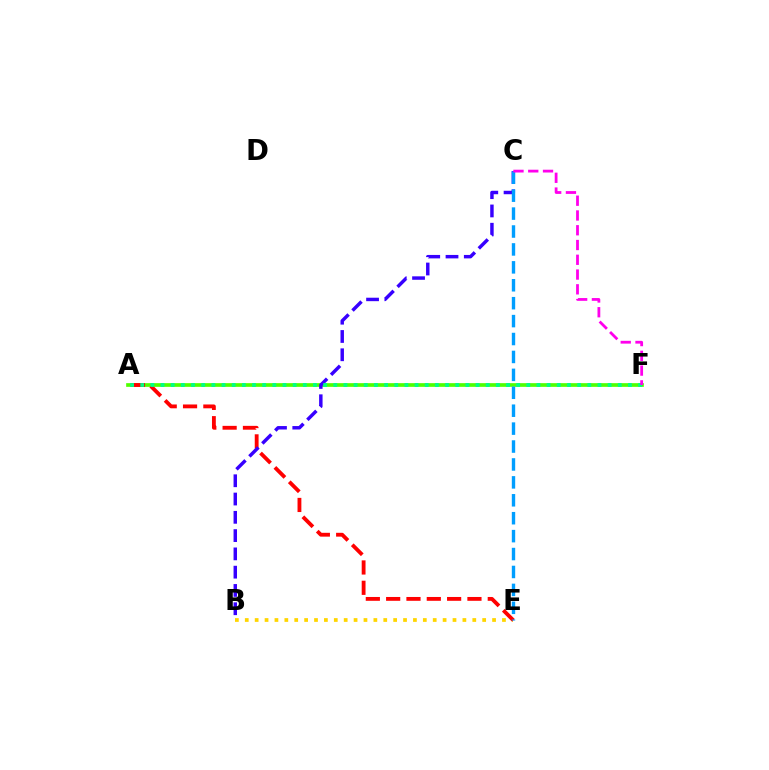{('A', 'F'): [{'color': '#4fff00', 'line_style': 'solid', 'thickness': 2.65}, {'color': '#00ff86', 'line_style': 'dotted', 'thickness': 2.76}], ('B', 'E'): [{'color': '#ffd500', 'line_style': 'dotted', 'thickness': 2.69}], ('A', 'E'): [{'color': '#ff0000', 'line_style': 'dashed', 'thickness': 2.76}], ('B', 'C'): [{'color': '#3700ff', 'line_style': 'dashed', 'thickness': 2.48}], ('C', 'E'): [{'color': '#009eff', 'line_style': 'dashed', 'thickness': 2.43}], ('C', 'F'): [{'color': '#ff00ed', 'line_style': 'dashed', 'thickness': 2.01}]}